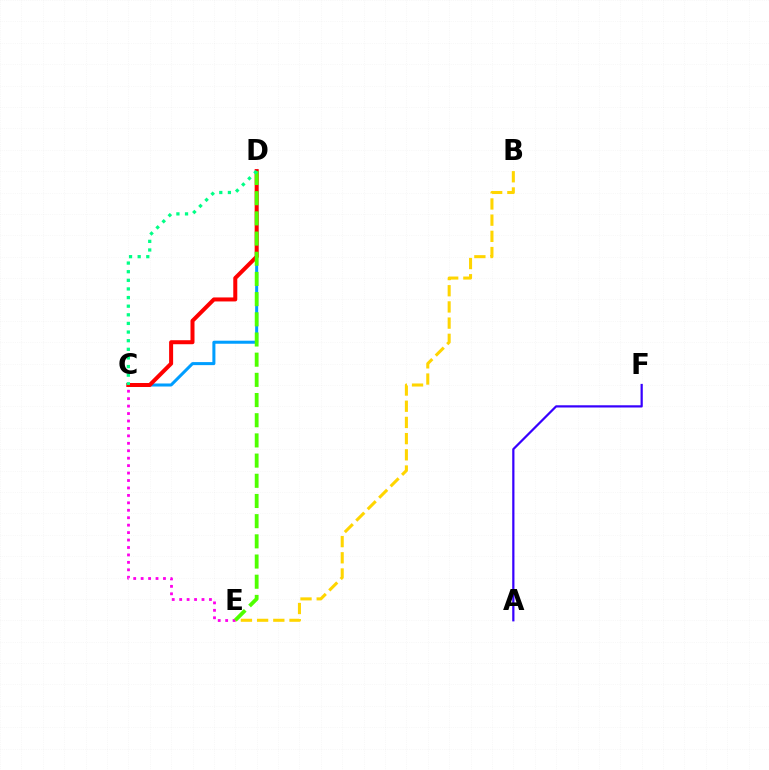{('B', 'E'): [{'color': '#ffd500', 'line_style': 'dashed', 'thickness': 2.2}], ('C', 'E'): [{'color': '#ff00ed', 'line_style': 'dotted', 'thickness': 2.02}], ('C', 'D'): [{'color': '#009eff', 'line_style': 'solid', 'thickness': 2.18}, {'color': '#ff0000', 'line_style': 'solid', 'thickness': 2.89}, {'color': '#00ff86', 'line_style': 'dotted', 'thickness': 2.34}], ('D', 'E'): [{'color': '#4fff00', 'line_style': 'dashed', 'thickness': 2.74}], ('A', 'F'): [{'color': '#3700ff', 'line_style': 'solid', 'thickness': 1.6}]}